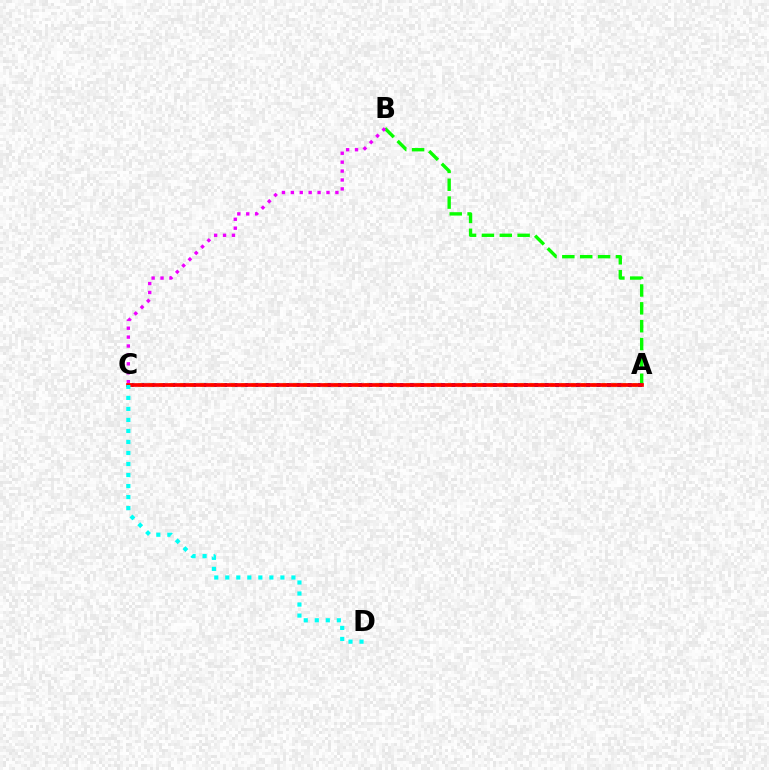{('A', 'B'): [{'color': '#08ff00', 'line_style': 'dashed', 'thickness': 2.43}], ('A', 'C'): [{'color': '#0010ff', 'line_style': 'dotted', 'thickness': 2.82}, {'color': '#fcf500', 'line_style': 'dotted', 'thickness': 2.8}, {'color': '#ff0000', 'line_style': 'solid', 'thickness': 2.65}], ('B', 'C'): [{'color': '#ee00ff', 'line_style': 'dotted', 'thickness': 2.42}], ('C', 'D'): [{'color': '#00fff6', 'line_style': 'dotted', 'thickness': 2.99}]}